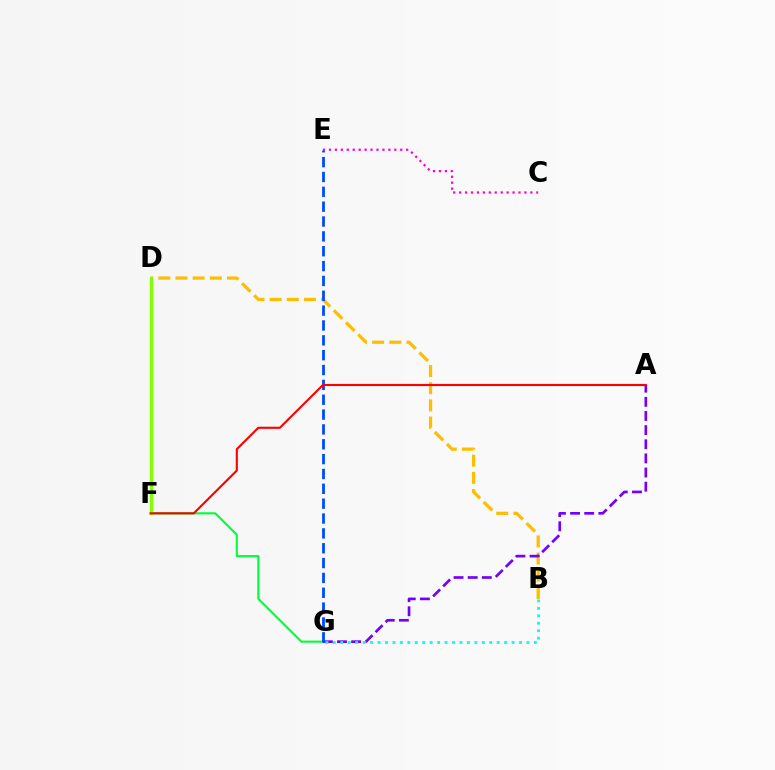{('B', 'D'): [{'color': '#ffbd00', 'line_style': 'dashed', 'thickness': 2.33}], ('C', 'E'): [{'color': '#ff00cf', 'line_style': 'dotted', 'thickness': 1.61}], ('F', 'G'): [{'color': '#00ff39', 'line_style': 'solid', 'thickness': 1.53}], ('A', 'G'): [{'color': '#7200ff', 'line_style': 'dashed', 'thickness': 1.92}], ('B', 'G'): [{'color': '#00fff6', 'line_style': 'dotted', 'thickness': 2.02}], ('D', 'F'): [{'color': '#84ff00', 'line_style': 'solid', 'thickness': 2.41}], ('E', 'G'): [{'color': '#004bff', 'line_style': 'dashed', 'thickness': 2.02}], ('A', 'F'): [{'color': '#ff0000', 'line_style': 'solid', 'thickness': 1.53}]}